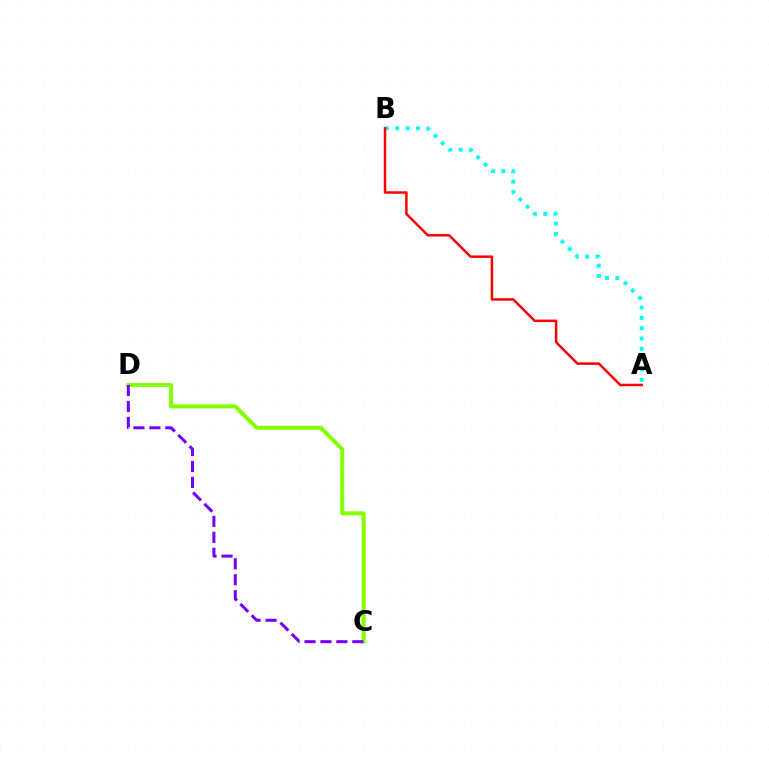{('C', 'D'): [{'color': '#84ff00', 'line_style': 'solid', 'thickness': 2.88}, {'color': '#7200ff', 'line_style': 'dashed', 'thickness': 2.17}], ('A', 'B'): [{'color': '#00fff6', 'line_style': 'dotted', 'thickness': 2.8}, {'color': '#ff0000', 'line_style': 'solid', 'thickness': 1.8}]}